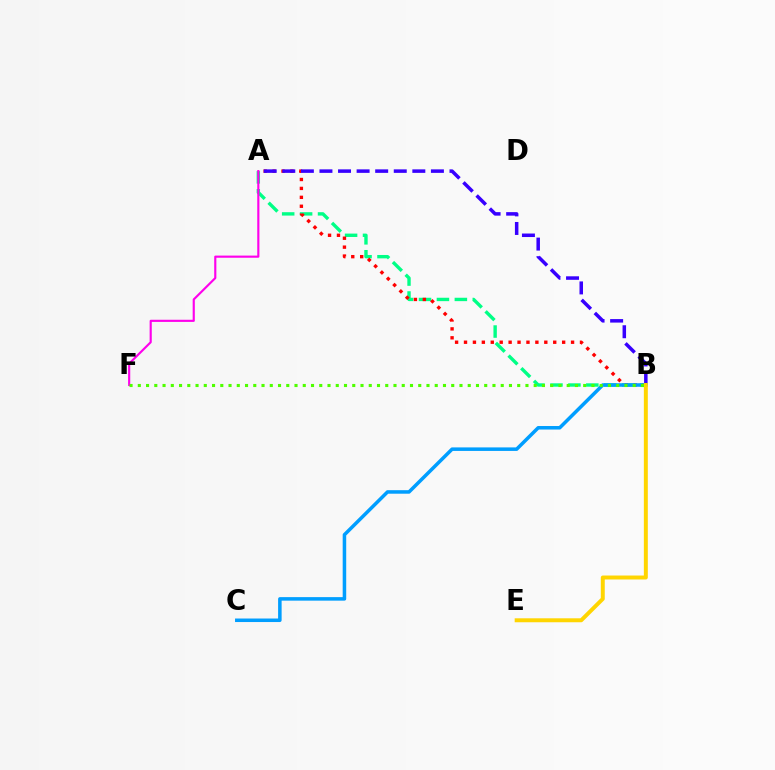{('A', 'B'): [{'color': '#00ff86', 'line_style': 'dashed', 'thickness': 2.44}, {'color': '#ff0000', 'line_style': 'dotted', 'thickness': 2.42}, {'color': '#3700ff', 'line_style': 'dashed', 'thickness': 2.52}], ('B', 'C'): [{'color': '#009eff', 'line_style': 'solid', 'thickness': 2.54}], ('A', 'F'): [{'color': '#ff00ed', 'line_style': 'solid', 'thickness': 1.55}], ('B', 'E'): [{'color': '#ffd500', 'line_style': 'solid', 'thickness': 2.85}], ('B', 'F'): [{'color': '#4fff00', 'line_style': 'dotted', 'thickness': 2.24}]}